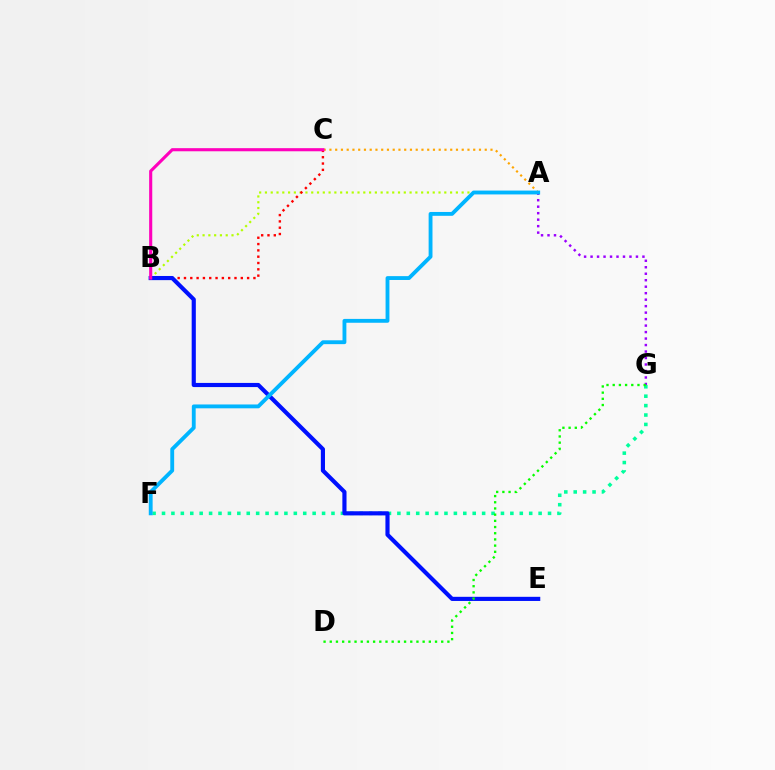{('A', 'G'): [{'color': '#9b00ff', 'line_style': 'dotted', 'thickness': 1.76}], ('F', 'G'): [{'color': '#00ff9d', 'line_style': 'dotted', 'thickness': 2.56}], ('A', 'B'): [{'color': '#b3ff00', 'line_style': 'dotted', 'thickness': 1.57}], ('B', 'C'): [{'color': '#ff0000', 'line_style': 'dotted', 'thickness': 1.72}, {'color': '#ff00bd', 'line_style': 'solid', 'thickness': 2.24}], ('A', 'C'): [{'color': '#ffa500', 'line_style': 'dotted', 'thickness': 1.56}], ('B', 'E'): [{'color': '#0010ff', 'line_style': 'solid', 'thickness': 2.99}], ('A', 'F'): [{'color': '#00b5ff', 'line_style': 'solid', 'thickness': 2.77}], ('D', 'G'): [{'color': '#08ff00', 'line_style': 'dotted', 'thickness': 1.68}]}